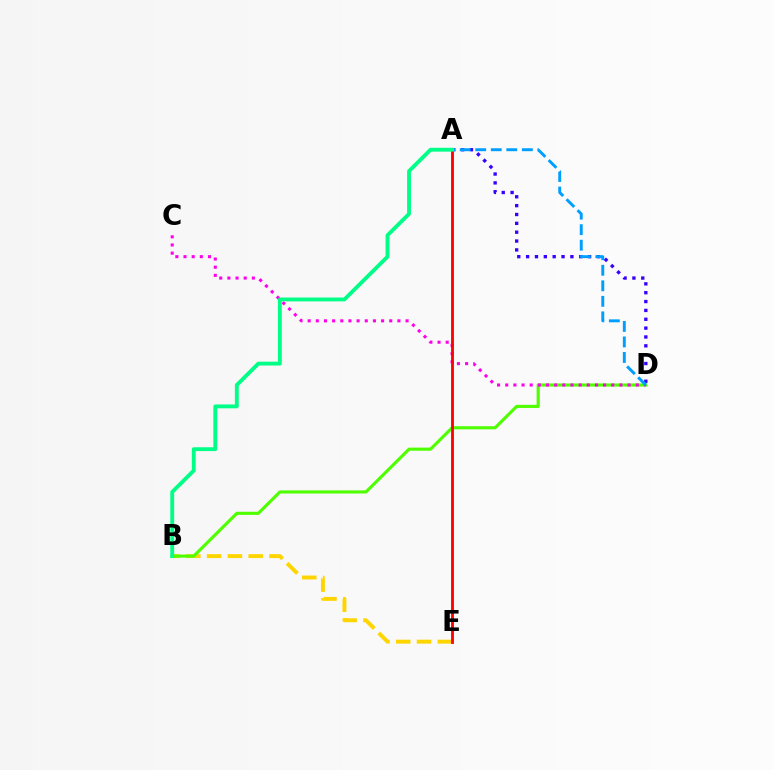{('B', 'E'): [{'color': '#ffd500', 'line_style': 'dashed', 'thickness': 2.83}], ('B', 'D'): [{'color': '#4fff00', 'line_style': 'solid', 'thickness': 2.24}], ('C', 'D'): [{'color': '#ff00ed', 'line_style': 'dotted', 'thickness': 2.22}], ('A', 'D'): [{'color': '#3700ff', 'line_style': 'dotted', 'thickness': 2.41}, {'color': '#009eff', 'line_style': 'dashed', 'thickness': 2.11}], ('A', 'E'): [{'color': '#ff0000', 'line_style': 'solid', 'thickness': 2.04}], ('A', 'B'): [{'color': '#00ff86', 'line_style': 'solid', 'thickness': 2.77}]}